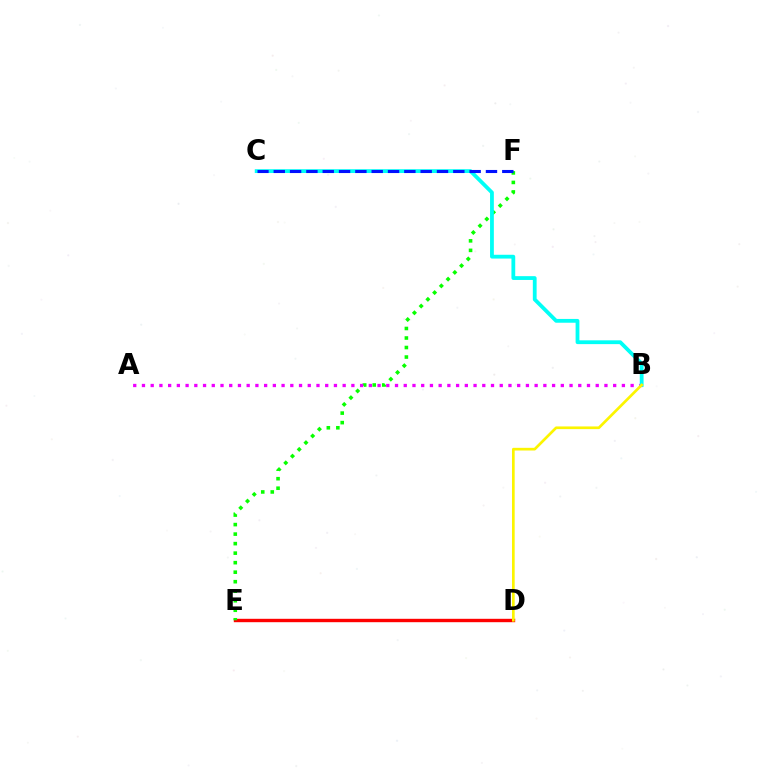{('D', 'E'): [{'color': '#ff0000', 'line_style': 'solid', 'thickness': 2.44}], ('E', 'F'): [{'color': '#08ff00', 'line_style': 'dotted', 'thickness': 2.59}], ('A', 'B'): [{'color': '#ee00ff', 'line_style': 'dotted', 'thickness': 2.37}], ('B', 'C'): [{'color': '#00fff6', 'line_style': 'solid', 'thickness': 2.73}], ('C', 'F'): [{'color': '#0010ff', 'line_style': 'dashed', 'thickness': 2.22}], ('B', 'D'): [{'color': '#fcf500', 'line_style': 'solid', 'thickness': 1.93}]}